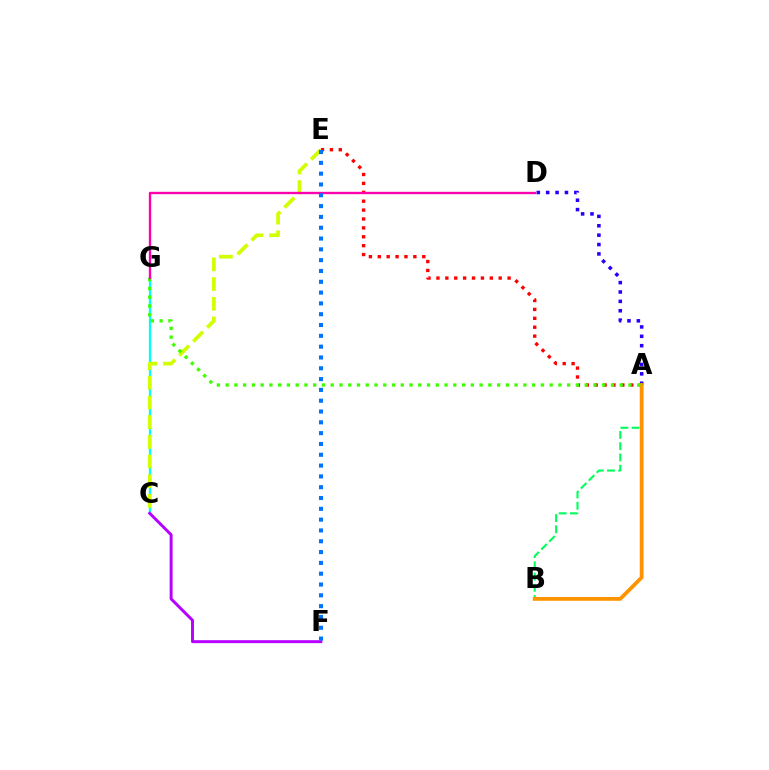{('C', 'G'): [{'color': '#00fff6', 'line_style': 'solid', 'thickness': 1.66}], ('A', 'E'): [{'color': '#ff0000', 'line_style': 'dotted', 'thickness': 2.42}], ('A', 'D'): [{'color': '#2500ff', 'line_style': 'dotted', 'thickness': 2.55}], ('C', 'E'): [{'color': '#d1ff00', 'line_style': 'dashed', 'thickness': 2.67}], ('A', 'B'): [{'color': '#00ff5c', 'line_style': 'dashed', 'thickness': 1.53}, {'color': '#ff9400', 'line_style': 'solid', 'thickness': 2.74}], ('C', 'F'): [{'color': '#b900ff', 'line_style': 'solid', 'thickness': 2.12}], ('A', 'G'): [{'color': '#3dff00', 'line_style': 'dotted', 'thickness': 2.38}], ('D', 'G'): [{'color': '#ff00ac', 'line_style': 'solid', 'thickness': 1.7}], ('E', 'F'): [{'color': '#0074ff', 'line_style': 'dotted', 'thickness': 2.94}]}